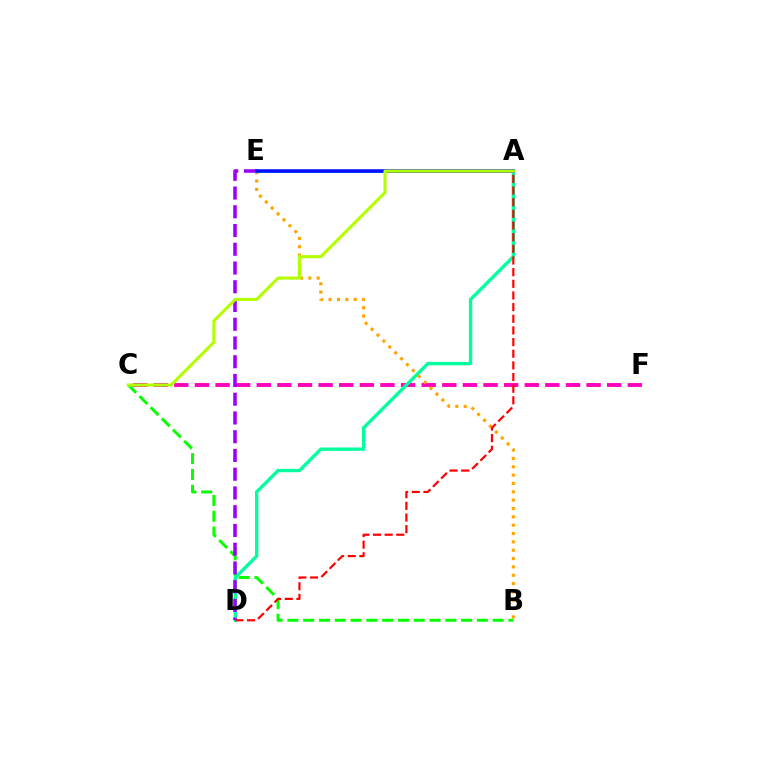{('C', 'F'): [{'color': '#ff00bd', 'line_style': 'dashed', 'thickness': 2.8}], ('B', 'C'): [{'color': '#08ff00', 'line_style': 'dashed', 'thickness': 2.15}], ('A', 'D'): [{'color': '#00ff9d', 'line_style': 'solid', 'thickness': 2.41}, {'color': '#ff0000', 'line_style': 'dashed', 'thickness': 1.58}], ('D', 'E'): [{'color': '#9b00ff', 'line_style': 'dashed', 'thickness': 2.55}], ('B', 'E'): [{'color': '#ffa500', 'line_style': 'dotted', 'thickness': 2.27}], ('A', 'E'): [{'color': '#00b5ff', 'line_style': 'solid', 'thickness': 2.08}, {'color': '#0010ff', 'line_style': 'solid', 'thickness': 2.56}], ('A', 'C'): [{'color': '#b3ff00', 'line_style': 'solid', 'thickness': 2.21}]}